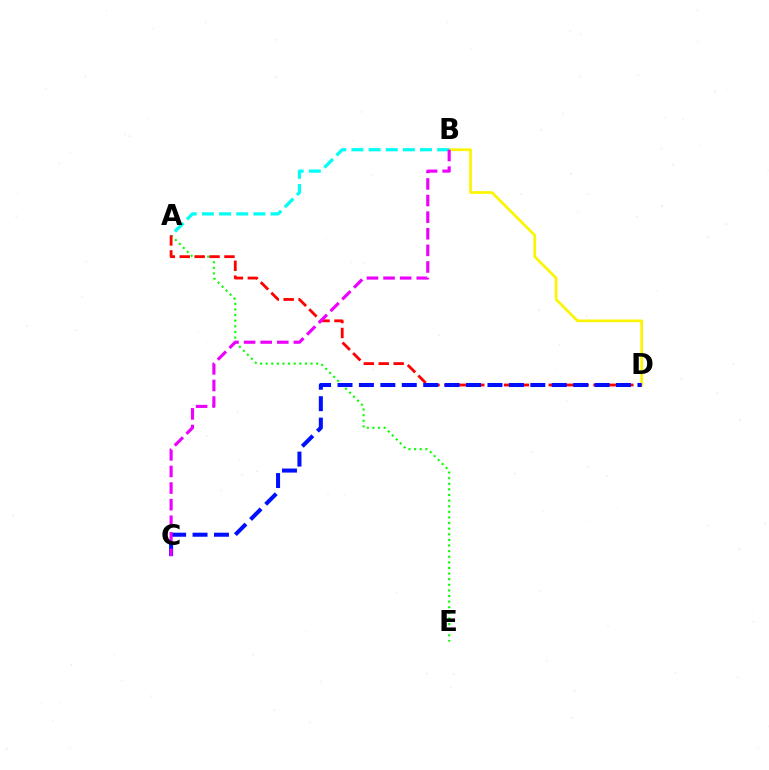{('A', 'E'): [{'color': '#08ff00', 'line_style': 'dotted', 'thickness': 1.52}], ('B', 'D'): [{'color': '#fcf500', 'line_style': 'solid', 'thickness': 1.94}], ('A', 'D'): [{'color': '#ff0000', 'line_style': 'dashed', 'thickness': 2.03}], ('A', 'B'): [{'color': '#00fff6', 'line_style': 'dashed', 'thickness': 2.33}], ('C', 'D'): [{'color': '#0010ff', 'line_style': 'dashed', 'thickness': 2.91}], ('B', 'C'): [{'color': '#ee00ff', 'line_style': 'dashed', 'thickness': 2.26}]}